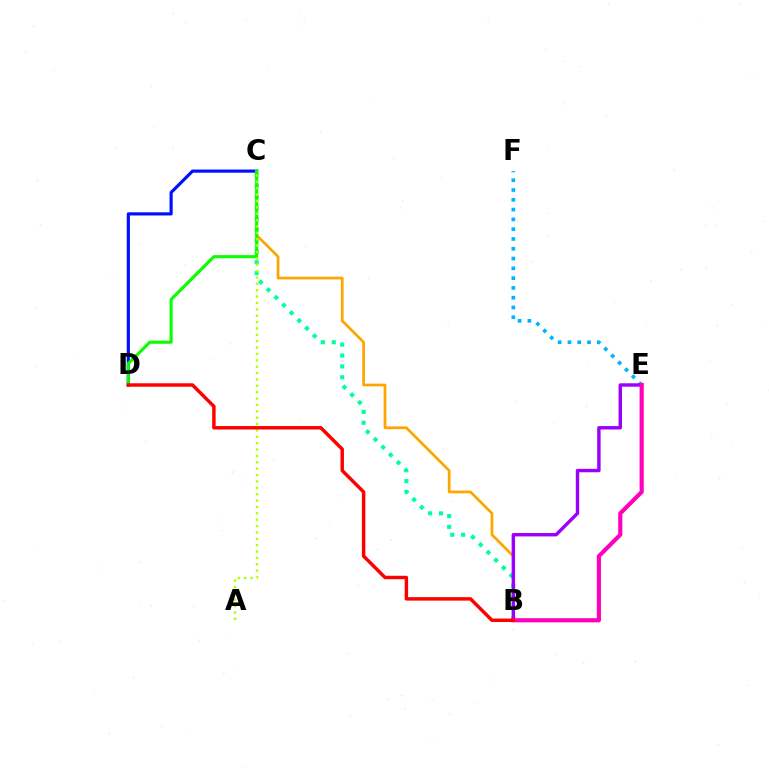{('B', 'C'): [{'color': '#00ff9d', 'line_style': 'dotted', 'thickness': 2.95}, {'color': '#ffa500', 'line_style': 'solid', 'thickness': 1.96}], ('E', 'F'): [{'color': '#00b5ff', 'line_style': 'dotted', 'thickness': 2.66}], ('C', 'D'): [{'color': '#0010ff', 'line_style': 'solid', 'thickness': 2.27}, {'color': '#08ff00', 'line_style': 'solid', 'thickness': 2.22}], ('B', 'E'): [{'color': '#9b00ff', 'line_style': 'solid', 'thickness': 2.46}, {'color': '#ff00bd', 'line_style': 'solid', 'thickness': 2.98}], ('A', 'C'): [{'color': '#b3ff00', 'line_style': 'dotted', 'thickness': 1.73}], ('B', 'D'): [{'color': '#ff0000', 'line_style': 'solid', 'thickness': 2.49}]}